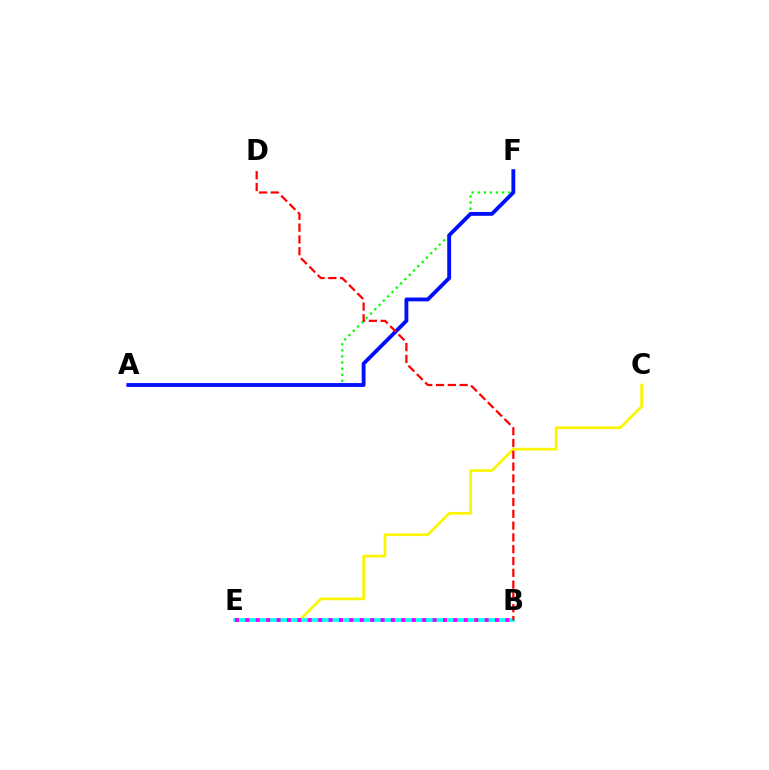{('A', 'F'): [{'color': '#08ff00', 'line_style': 'dotted', 'thickness': 1.65}, {'color': '#0010ff', 'line_style': 'solid', 'thickness': 2.77}], ('C', 'E'): [{'color': '#fcf500', 'line_style': 'solid', 'thickness': 1.93}], ('B', 'E'): [{'color': '#00fff6', 'line_style': 'solid', 'thickness': 2.66}, {'color': '#ee00ff', 'line_style': 'dotted', 'thickness': 2.83}], ('B', 'D'): [{'color': '#ff0000', 'line_style': 'dashed', 'thickness': 1.6}]}